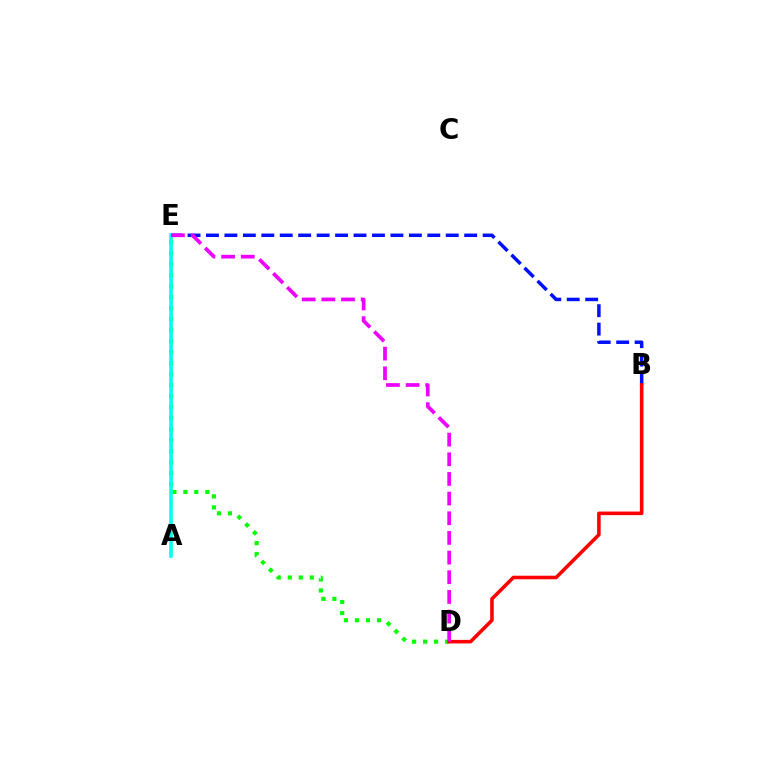{('A', 'E'): [{'color': '#fcf500', 'line_style': 'dashed', 'thickness': 1.99}, {'color': '#00fff6', 'line_style': 'solid', 'thickness': 2.56}], ('D', 'E'): [{'color': '#08ff00', 'line_style': 'dotted', 'thickness': 2.99}, {'color': '#ee00ff', 'line_style': 'dashed', 'thickness': 2.67}], ('B', 'E'): [{'color': '#0010ff', 'line_style': 'dashed', 'thickness': 2.51}], ('B', 'D'): [{'color': '#ff0000', 'line_style': 'solid', 'thickness': 2.56}]}